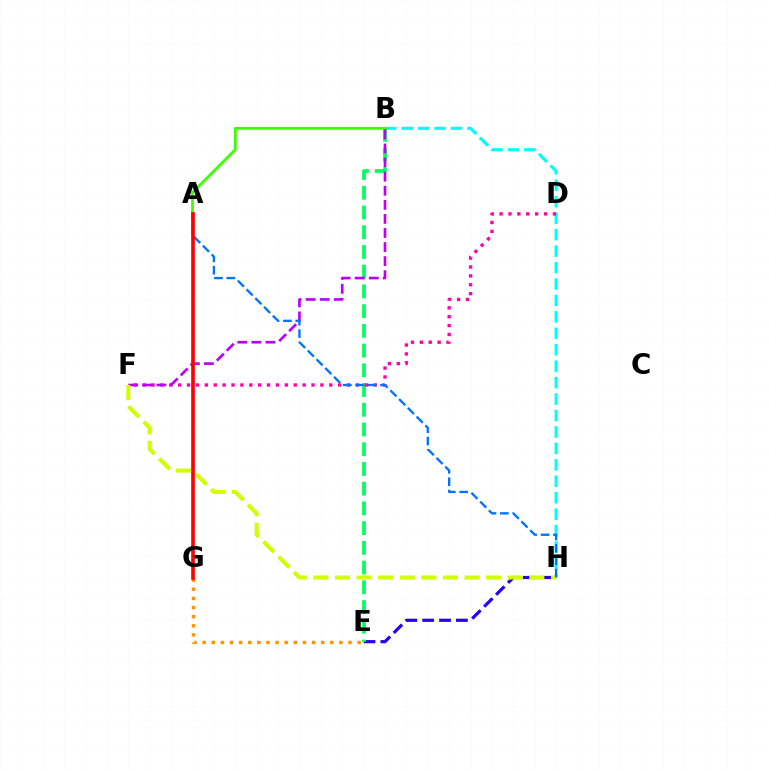{('B', 'H'): [{'color': '#00fff6', 'line_style': 'dashed', 'thickness': 2.23}], ('E', 'H'): [{'color': '#2500ff', 'line_style': 'dashed', 'thickness': 2.29}], ('B', 'E'): [{'color': '#00ff5c', 'line_style': 'dashed', 'thickness': 2.68}], ('D', 'F'): [{'color': '#ff00ac', 'line_style': 'dotted', 'thickness': 2.42}], ('A', 'B'): [{'color': '#3dff00', 'line_style': 'solid', 'thickness': 2.03}], ('B', 'F'): [{'color': '#b900ff', 'line_style': 'dashed', 'thickness': 1.91}], ('F', 'H'): [{'color': '#d1ff00', 'line_style': 'dashed', 'thickness': 2.93}], ('A', 'H'): [{'color': '#0074ff', 'line_style': 'dashed', 'thickness': 1.68}], ('E', 'G'): [{'color': '#ff9400', 'line_style': 'dotted', 'thickness': 2.48}], ('A', 'G'): [{'color': '#ff0000', 'line_style': 'solid', 'thickness': 2.63}]}